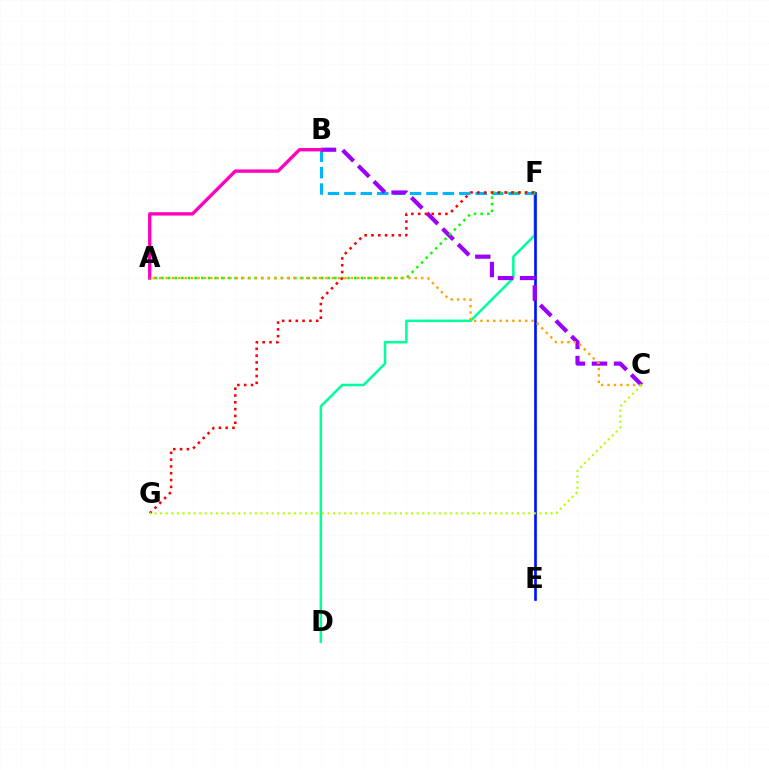{('D', 'F'): [{'color': '#00ff9d', 'line_style': 'solid', 'thickness': 1.83}], ('E', 'F'): [{'color': '#0010ff', 'line_style': 'solid', 'thickness': 1.92}], ('B', 'F'): [{'color': '#00b5ff', 'line_style': 'dashed', 'thickness': 2.23}], ('B', 'C'): [{'color': '#9b00ff', 'line_style': 'dashed', 'thickness': 3.0}], ('A', 'B'): [{'color': '#ff00bd', 'line_style': 'solid', 'thickness': 2.4}], ('A', 'F'): [{'color': '#08ff00', 'line_style': 'dotted', 'thickness': 1.81}], ('F', 'G'): [{'color': '#ff0000', 'line_style': 'dotted', 'thickness': 1.85}], ('A', 'C'): [{'color': '#ffa500', 'line_style': 'dotted', 'thickness': 1.74}], ('C', 'G'): [{'color': '#b3ff00', 'line_style': 'dotted', 'thickness': 1.52}]}